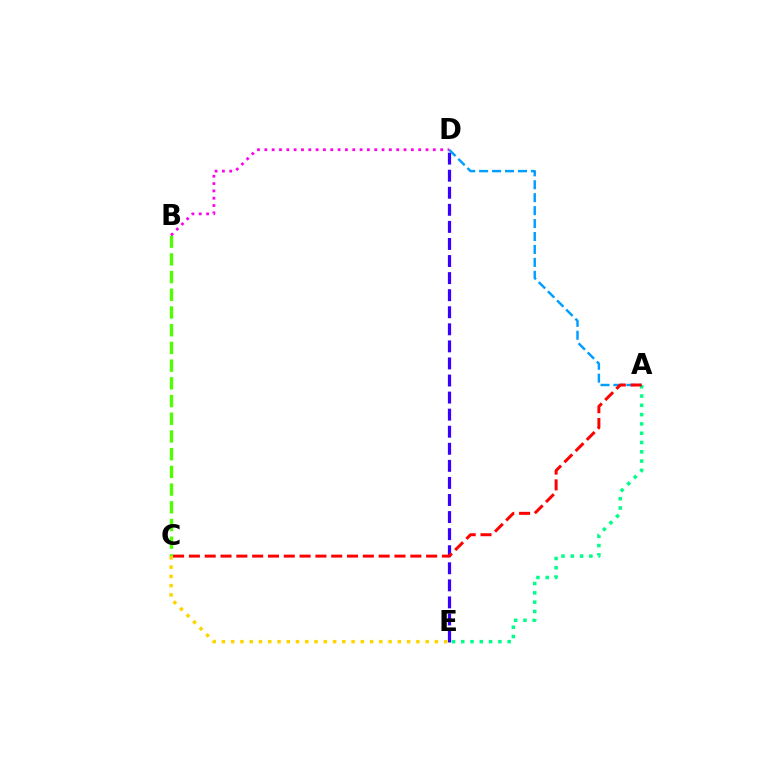{('B', 'C'): [{'color': '#4fff00', 'line_style': 'dashed', 'thickness': 2.41}], ('D', 'E'): [{'color': '#3700ff', 'line_style': 'dashed', 'thickness': 2.32}], ('A', 'E'): [{'color': '#00ff86', 'line_style': 'dotted', 'thickness': 2.52}], ('A', 'D'): [{'color': '#009eff', 'line_style': 'dashed', 'thickness': 1.76}], ('C', 'E'): [{'color': '#ffd500', 'line_style': 'dotted', 'thickness': 2.52}], ('A', 'C'): [{'color': '#ff0000', 'line_style': 'dashed', 'thickness': 2.15}], ('B', 'D'): [{'color': '#ff00ed', 'line_style': 'dotted', 'thickness': 1.99}]}